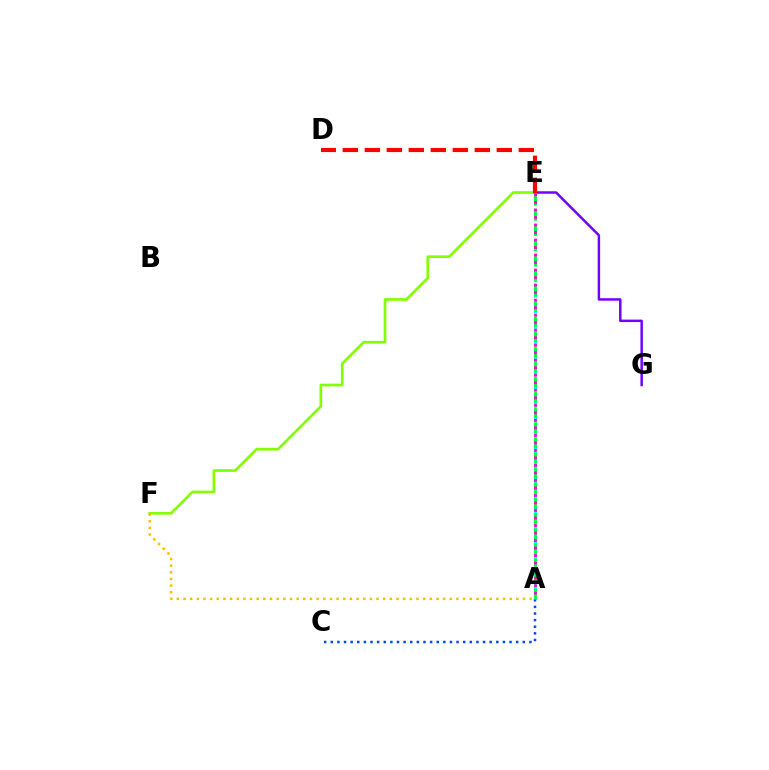{('E', 'F'): [{'color': '#84ff00', 'line_style': 'solid', 'thickness': 1.93}], ('E', 'G'): [{'color': '#7200ff', 'line_style': 'solid', 'thickness': 1.79}], ('A', 'C'): [{'color': '#004bff', 'line_style': 'dotted', 'thickness': 1.8}], ('D', 'E'): [{'color': '#ff0000', 'line_style': 'dashed', 'thickness': 2.99}], ('A', 'E'): [{'color': '#00fff6', 'line_style': 'dashed', 'thickness': 2.11}, {'color': '#00ff39', 'line_style': 'dashed', 'thickness': 2.06}, {'color': '#ff00cf', 'line_style': 'dotted', 'thickness': 2.04}], ('A', 'F'): [{'color': '#ffbd00', 'line_style': 'dotted', 'thickness': 1.81}]}